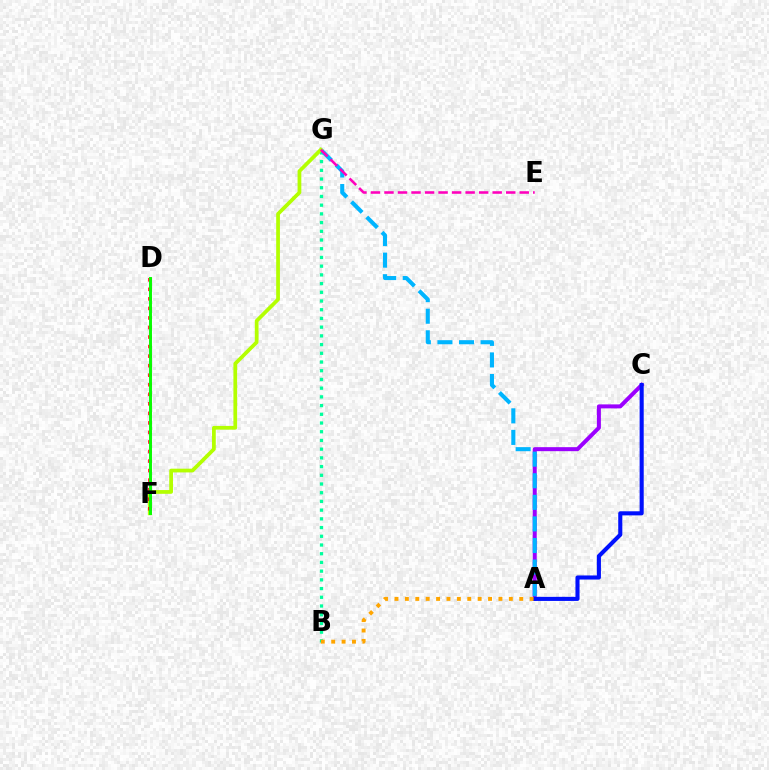{('A', 'C'): [{'color': '#9b00ff', 'line_style': 'solid', 'thickness': 2.88}, {'color': '#0010ff', 'line_style': 'solid', 'thickness': 2.95}], ('B', 'G'): [{'color': '#00ff9d', 'line_style': 'dotted', 'thickness': 2.37}], ('A', 'G'): [{'color': '#00b5ff', 'line_style': 'dashed', 'thickness': 2.93}], ('A', 'B'): [{'color': '#ffa500', 'line_style': 'dotted', 'thickness': 2.82}], ('F', 'G'): [{'color': '#b3ff00', 'line_style': 'solid', 'thickness': 2.69}], ('D', 'F'): [{'color': '#ff0000', 'line_style': 'dotted', 'thickness': 2.59}, {'color': '#08ff00', 'line_style': 'solid', 'thickness': 2.12}], ('E', 'G'): [{'color': '#ff00bd', 'line_style': 'dashed', 'thickness': 1.84}]}